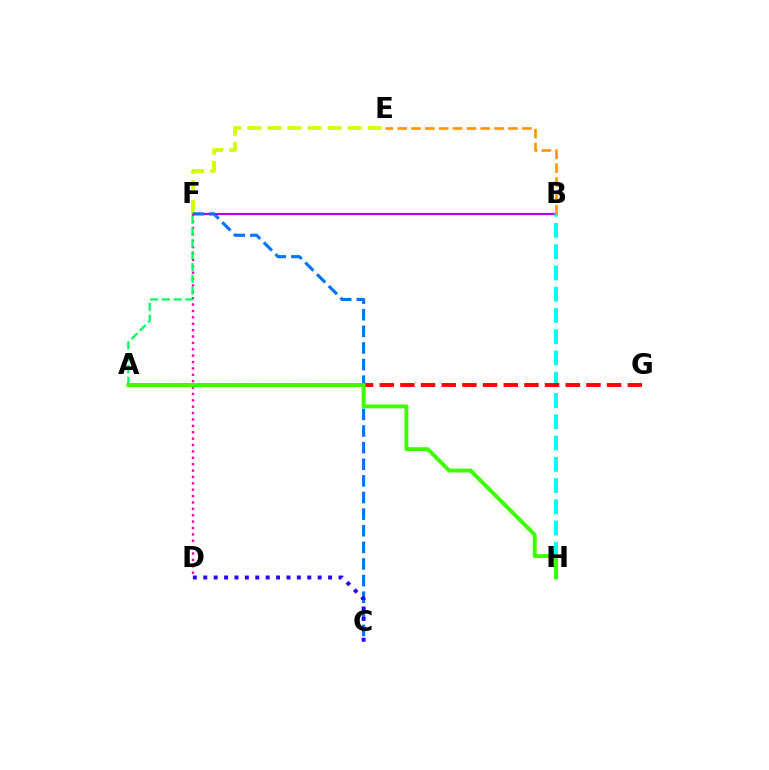{('B', 'F'): [{'color': '#b900ff', 'line_style': 'solid', 'thickness': 1.55}], ('E', 'F'): [{'color': '#d1ff00', 'line_style': 'dashed', 'thickness': 2.72}], ('B', 'H'): [{'color': '#00fff6', 'line_style': 'dashed', 'thickness': 2.89}], ('C', 'F'): [{'color': '#0074ff', 'line_style': 'dashed', 'thickness': 2.26}], ('D', 'F'): [{'color': '#ff00ac', 'line_style': 'dotted', 'thickness': 1.73}], ('B', 'E'): [{'color': '#ff9400', 'line_style': 'dashed', 'thickness': 1.88}], ('A', 'F'): [{'color': '#00ff5c', 'line_style': 'dashed', 'thickness': 1.61}], ('A', 'G'): [{'color': '#ff0000', 'line_style': 'dashed', 'thickness': 2.81}], ('C', 'D'): [{'color': '#2500ff', 'line_style': 'dotted', 'thickness': 2.83}], ('A', 'H'): [{'color': '#3dff00', 'line_style': 'solid', 'thickness': 2.84}]}